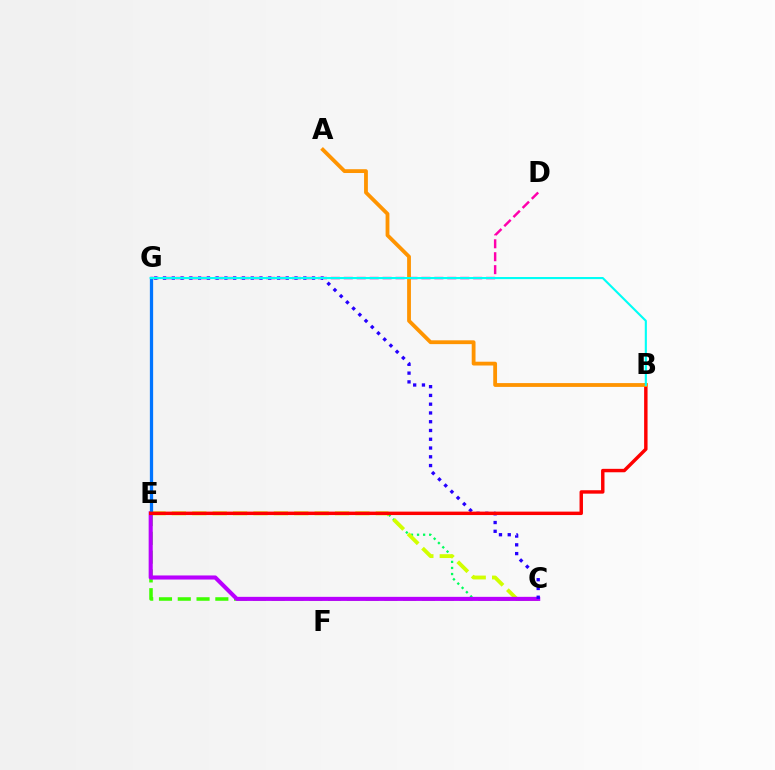{('C', 'E'): [{'color': '#00ff5c', 'line_style': 'dotted', 'thickness': 1.65}, {'color': '#3dff00', 'line_style': 'dashed', 'thickness': 2.55}, {'color': '#d1ff00', 'line_style': 'dashed', 'thickness': 2.77}, {'color': '#b900ff', 'line_style': 'solid', 'thickness': 2.94}], ('D', 'G'): [{'color': '#ff00ac', 'line_style': 'dashed', 'thickness': 1.76}], ('E', 'G'): [{'color': '#0074ff', 'line_style': 'solid', 'thickness': 2.35}], ('C', 'G'): [{'color': '#2500ff', 'line_style': 'dotted', 'thickness': 2.38}], ('B', 'E'): [{'color': '#ff0000', 'line_style': 'solid', 'thickness': 2.47}], ('A', 'B'): [{'color': '#ff9400', 'line_style': 'solid', 'thickness': 2.74}], ('B', 'G'): [{'color': '#00fff6', 'line_style': 'solid', 'thickness': 1.53}]}